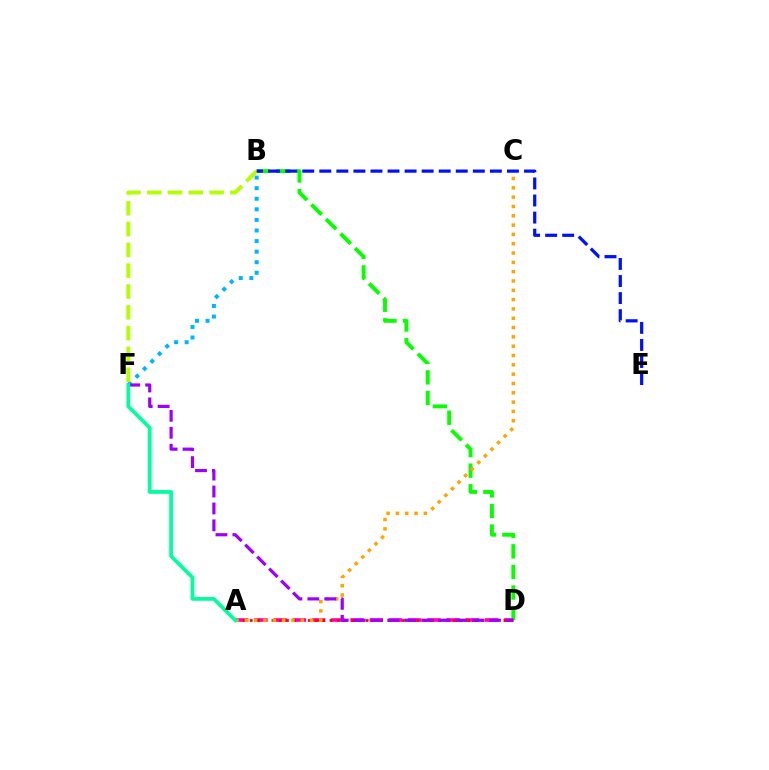{('B', 'D'): [{'color': '#08ff00', 'line_style': 'dashed', 'thickness': 2.8}], ('A', 'D'): [{'color': '#ff00bd', 'line_style': 'dashed', 'thickness': 2.61}, {'color': '#ff0000', 'line_style': 'dotted', 'thickness': 1.97}], ('B', 'F'): [{'color': '#00b5ff', 'line_style': 'dotted', 'thickness': 2.87}, {'color': '#b3ff00', 'line_style': 'dashed', 'thickness': 2.83}], ('A', 'C'): [{'color': '#ffa500', 'line_style': 'dotted', 'thickness': 2.53}], ('B', 'E'): [{'color': '#0010ff', 'line_style': 'dashed', 'thickness': 2.32}], ('D', 'F'): [{'color': '#9b00ff', 'line_style': 'dashed', 'thickness': 2.3}], ('A', 'F'): [{'color': '#00ff9d', 'line_style': 'solid', 'thickness': 2.7}]}